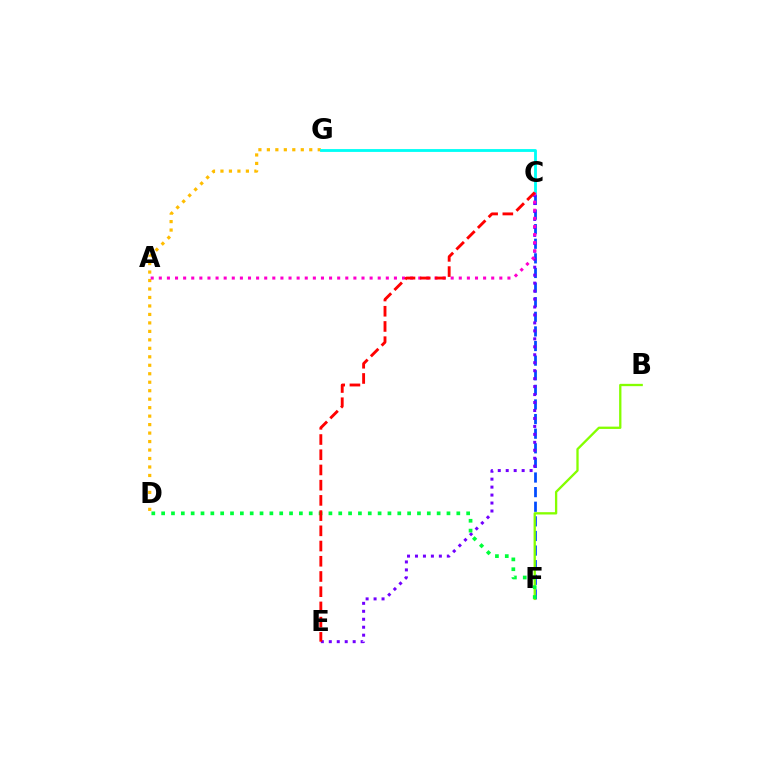{('D', 'G'): [{'color': '#ffbd00', 'line_style': 'dotted', 'thickness': 2.3}], ('C', 'F'): [{'color': '#004bff', 'line_style': 'dashed', 'thickness': 1.98}], ('C', 'G'): [{'color': '#00fff6', 'line_style': 'solid', 'thickness': 2.04}], ('C', 'E'): [{'color': '#7200ff', 'line_style': 'dotted', 'thickness': 2.16}, {'color': '#ff0000', 'line_style': 'dashed', 'thickness': 2.07}], ('A', 'C'): [{'color': '#ff00cf', 'line_style': 'dotted', 'thickness': 2.2}], ('B', 'F'): [{'color': '#84ff00', 'line_style': 'solid', 'thickness': 1.67}], ('D', 'F'): [{'color': '#00ff39', 'line_style': 'dotted', 'thickness': 2.67}]}